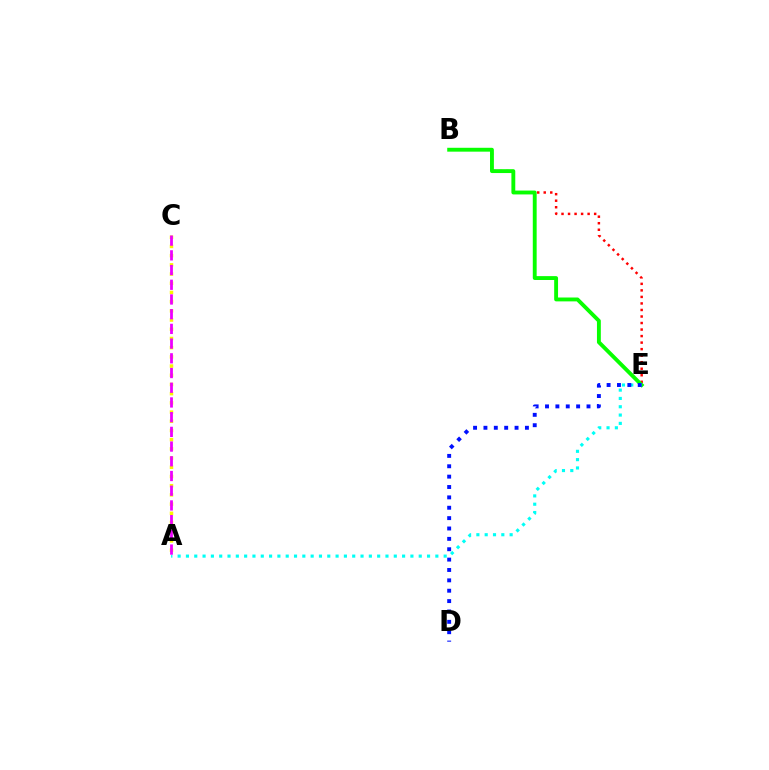{('A', 'C'): [{'color': '#fcf500', 'line_style': 'dotted', 'thickness': 2.5}, {'color': '#ee00ff', 'line_style': 'dashed', 'thickness': 2.0}], ('B', 'E'): [{'color': '#ff0000', 'line_style': 'dotted', 'thickness': 1.77}, {'color': '#08ff00', 'line_style': 'solid', 'thickness': 2.79}], ('A', 'E'): [{'color': '#00fff6', 'line_style': 'dotted', 'thickness': 2.26}], ('D', 'E'): [{'color': '#0010ff', 'line_style': 'dotted', 'thickness': 2.82}]}